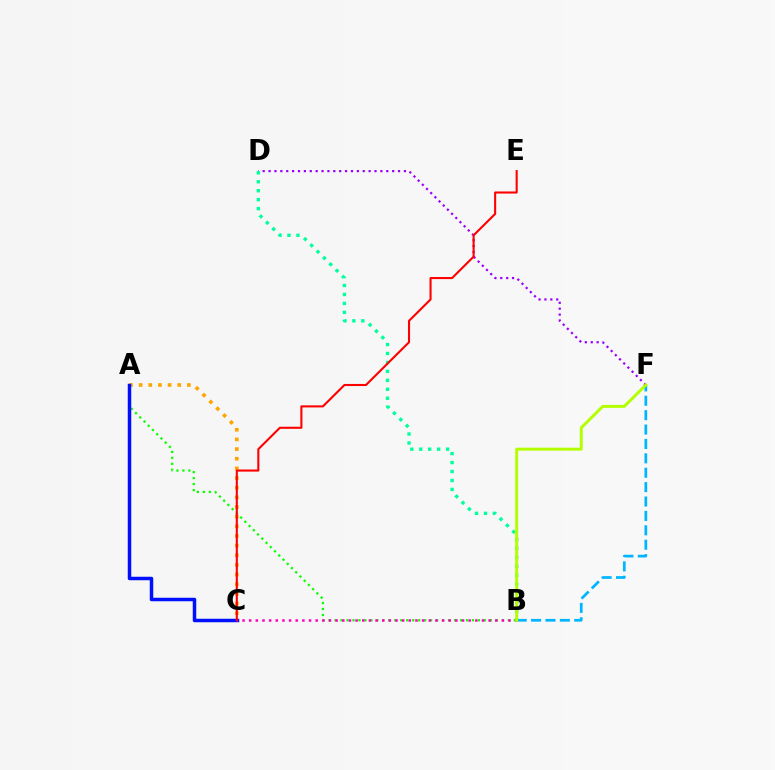{('B', 'F'): [{'color': '#00b5ff', 'line_style': 'dashed', 'thickness': 1.96}, {'color': '#b3ff00', 'line_style': 'solid', 'thickness': 2.13}], ('A', 'B'): [{'color': '#08ff00', 'line_style': 'dotted', 'thickness': 1.62}], ('D', 'F'): [{'color': '#9b00ff', 'line_style': 'dotted', 'thickness': 1.6}], ('B', 'D'): [{'color': '#00ff9d', 'line_style': 'dotted', 'thickness': 2.43}], ('A', 'C'): [{'color': '#ffa500', 'line_style': 'dotted', 'thickness': 2.62}, {'color': '#0010ff', 'line_style': 'solid', 'thickness': 2.51}], ('C', 'E'): [{'color': '#ff0000', 'line_style': 'solid', 'thickness': 1.51}], ('B', 'C'): [{'color': '#ff00bd', 'line_style': 'dotted', 'thickness': 1.81}]}